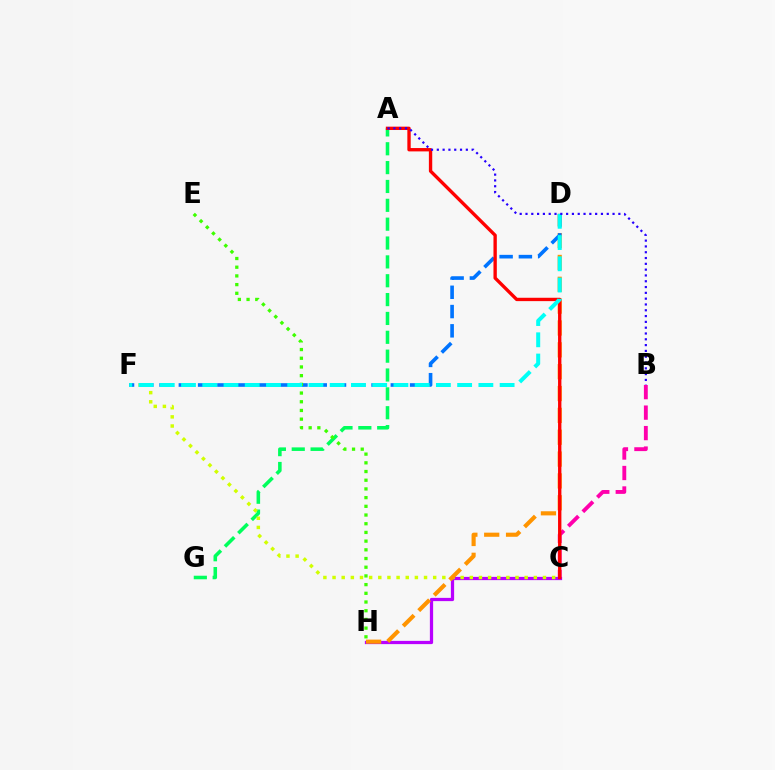{('C', 'H'): [{'color': '#b900ff', 'line_style': 'solid', 'thickness': 2.34}], ('A', 'G'): [{'color': '#00ff5c', 'line_style': 'dashed', 'thickness': 2.56}], ('C', 'F'): [{'color': '#d1ff00', 'line_style': 'dotted', 'thickness': 2.49}], ('D', 'H'): [{'color': '#ff9400', 'line_style': 'dashed', 'thickness': 2.97}], ('B', 'C'): [{'color': '#ff00ac', 'line_style': 'dashed', 'thickness': 2.78}], ('D', 'F'): [{'color': '#0074ff', 'line_style': 'dashed', 'thickness': 2.62}, {'color': '#00fff6', 'line_style': 'dashed', 'thickness': 2.89}], ('A', 'C'): [{'color': '#ff0000', 'line_style': 'solid', 'thickness': 2.41}], ('E', 'H'): [{'color': '#3dff00', 'line_style': 'dotted', 'thickness': 2.36}], ('A', 'B'): [{'color': '#2500ff', 'line_style': 'dotted', 'thickness': 1.58}]}